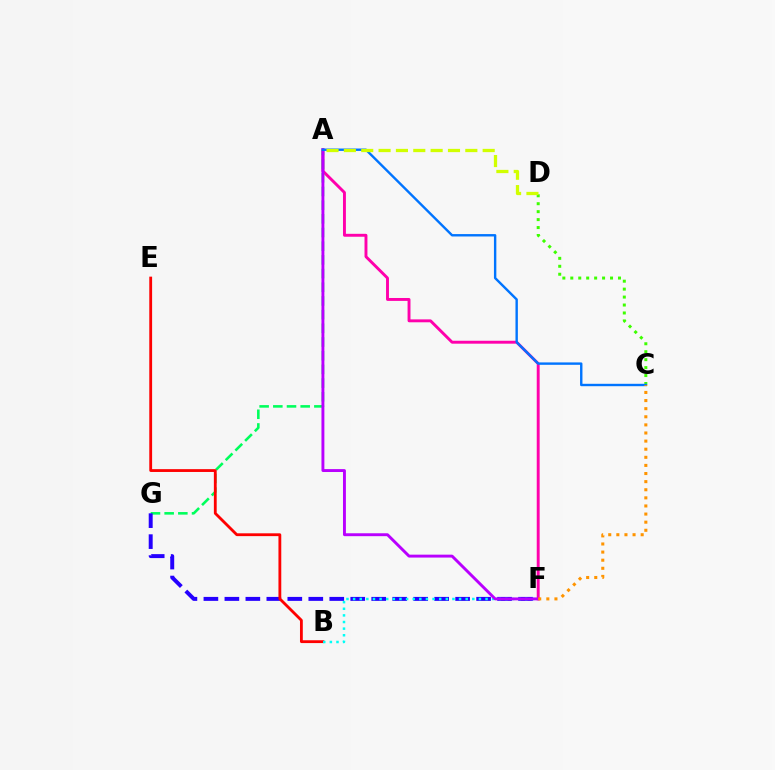{('A', 'F'): [{'color': '#ff00ac', 'line_style': 'solid', 'thickness': 2.1}, {'color': '#b900ff', 'line_style': 'solid', 'thickness': 2.09}], ('C', 'D'): [{'color': '#3dff00', 'line_style': 'dotted', 'thickness': 2.16}], ('A', 'G'): [{'color': '#00ff5c', 'line_style': 'dashed', 'thickness': 1.86}], ('F', 'G'): [{'color': '#2500ff', 'line_style': 'dashed', 'thickness': 2.85}], ('B', 'E'): [{'color': '#ff0000', 'line_style': 'solid', 'thickness': 2.03}], ('B', 'F'): [{'color': '#00fff6', 'line_style': 'dotted', 'thickness': 1.8}], ('A', 'C'): [{'color': '#0074ff', 'line_style': 'solid', 'thickness': 1.73}], ('C', 'F'): [{'color': '#ff9400', 'line_style': 'dotted', 'thickness': 2.2}], ('A', 'D'): [{'color': '#d1ff00', 'line_style': 'dashed', 'thickness': 2.36}]}